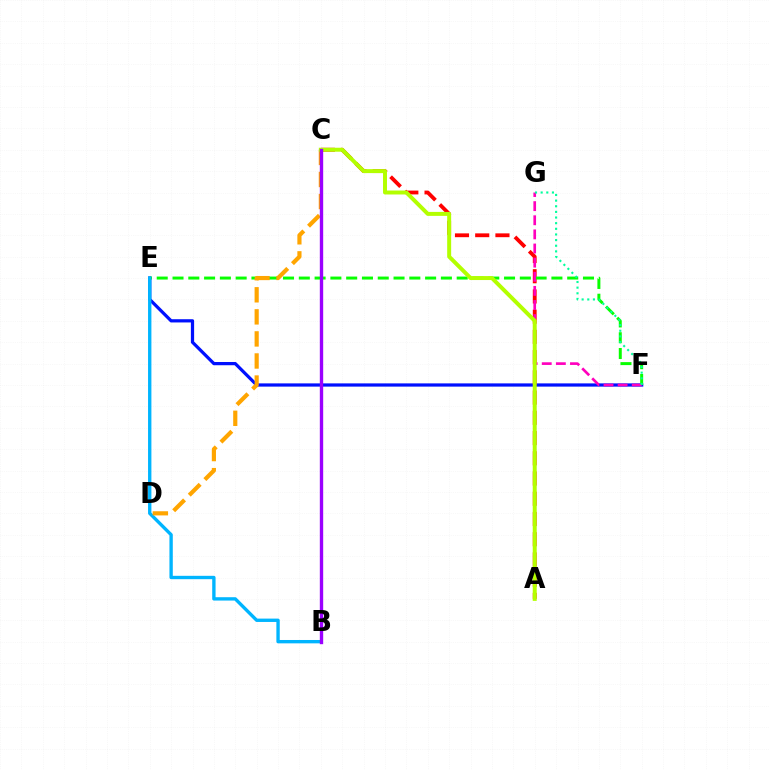{('E', 'F'): [{'color': '#0010ff', 'line_style': 'solid', 'thickness': 2.33}, {'color': '#08ff00', 'line_style': 'dashed', 'thickness': 2.14}], ('A', 'C'): [{'color': '#ff0000', 'line_style': 'dashed', 'thickness': 2.75}, {'color': '#b3ff00', 'line_style': 'solid', 'thickness': 2.86}], ('F', 'G'): [{'color': '#ff00bd', 'line_style': 'dashed', 'thickness': 1.92}, {'color': '#00ff9d', 'line_style': 'dotted', 'thickness': 1.53}], ('B', 'E'): [{'color': '#00b5ff', 'line_style': 'solid', 'thickness': 2.42}], ('C', 'D'): [{'color': '#ffa500', 'line_style': 'dashed', 'thickness': 3.0}], ('B', 'C'): [{'color': '#9b00ff', 'line_style': 'solid', 'thickness': 2.42}]}